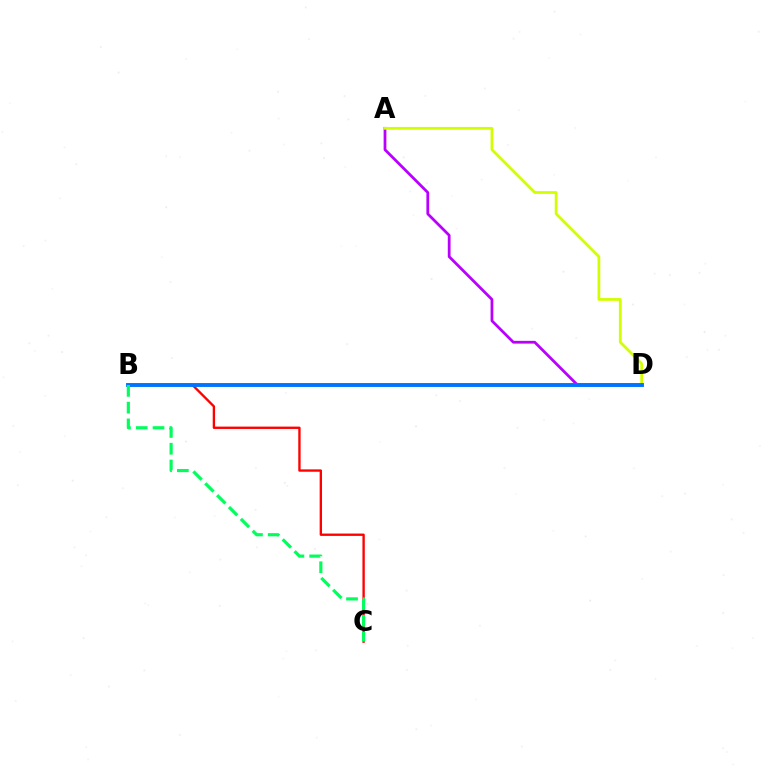{('A', 'D'): [{'color': '#b900ff', 'line_style': 'solid', 'thickness': 1.99}, {'color': '#d1ff00', 'line_style': 'solid', 'thickness': 2.0}], ('B', 'C'): [{'color': '#ff0000', 'line_style': 'solid', 'thickness': 1.69}, {'color': '#00ff5c', 'line_style': 'dashed', 'thickness': 2.28}], ('B', 'D'): [{'color': '#0074ff', 'line_style': 'solid', 'thickness': 2.81}]}